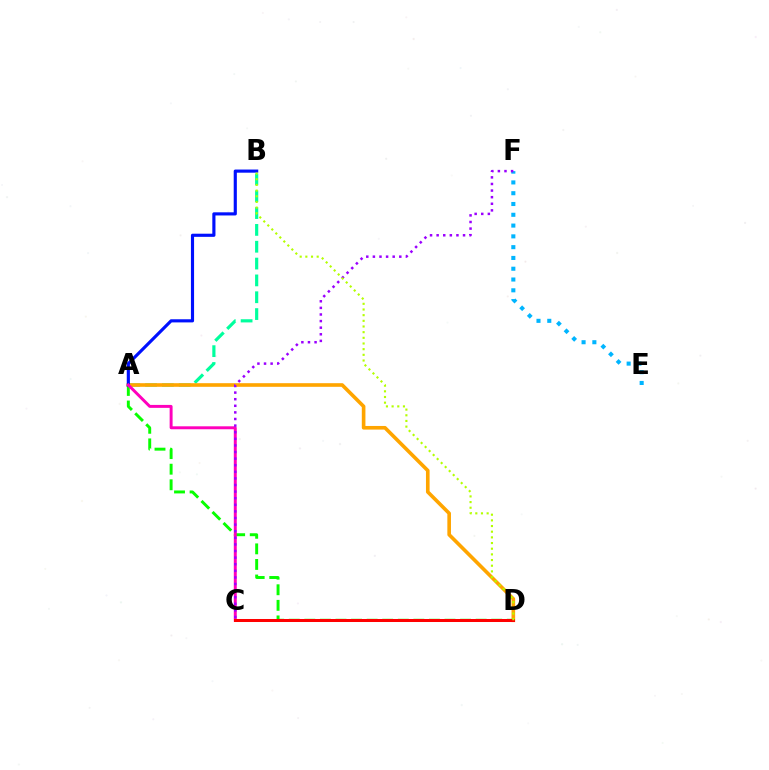{('A', 'B'): [{'color': '#00ff9d', 'line_style': 'dashed', 'thickness': 2.29}, {'color': '#0010ff', 'line_style': 'solid', 'thickness': 2.26}], ('E', 'F'): [{'color': '#00b5ff', 'line_style': 'dotted', 'thickness': 2.93}], ('A', 'D'): [{'color': '#ffa500', 'line_style': 'solid', 'thickness': 2.61}, {'color': '#08ff00', 'line_style': 'dashed', 'thickness': 2.12}], ('A', 'C'): [{'color': '#ff00bd', 'line_style': 'solid', 'thickness': 2.12}], ('C', 'D'): [{'color': '#ff0000', 'line_style': 'solid', 'thickness': 2.17}], ('C', 'F'): [{'color': '#9b00ff', 'line_style': 'dotted', 'thickness': 1.79}], ('B', 'D'): [{'color': '#b3ff00', 'line_style': 'dotted', 'thickness': 1.54}]}